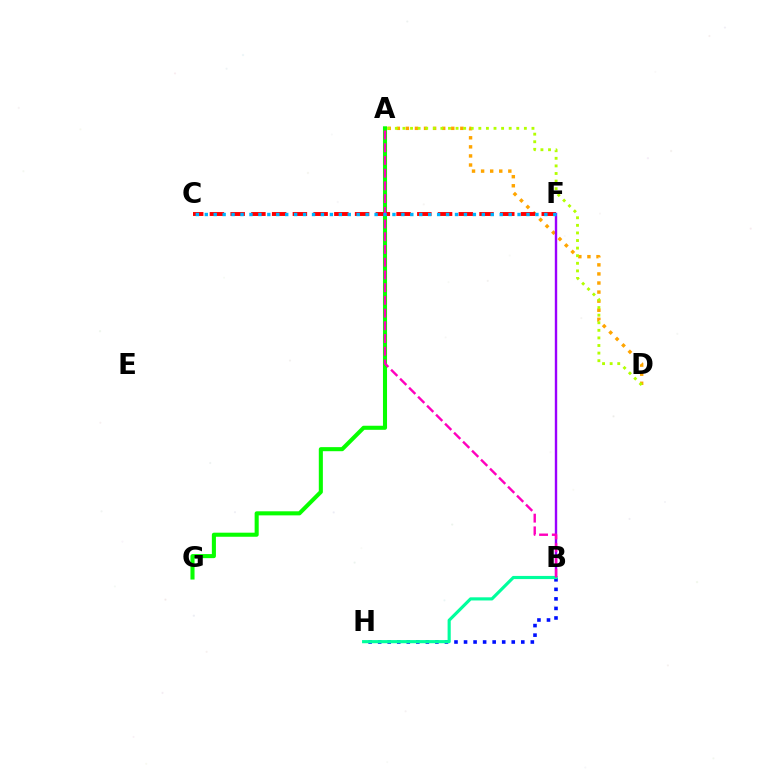{('A', 'D'): [{'color': '#ffa500', 'line_style': 'dotted', 'thickness': 2.47}, {'color': '#b3ff00', 'line_style': 'dotted', 'thickness': 2.06}], ('A', 'G'): [{'color': '#08ff00', 'line_style': 'solid', 'thickness': 2.93}], ('C', 'F'): [{'color': '#ff0000', 'line_style': 'dashed', 'thickness': 2.82}, {'color': '#00b5ff', 'line_style': 'dotted', 'thickness': 2.43}], ('B', 'F'): [{'color': '#9b00ff', 'line_style': 'solid', 'thickness': 1.73}], ('B', 'H'): [{'color': '#0010ff', 'line_style': 'dotted', 'thickness': 2.59}, {'color': '#00ff9d', 'line_style': 'solid', 'thickness': 2.27}], ('A', 'B'): [{'color': '#ff00bd', 'line_style': 'dashed', 'thickness': 1.73}]}